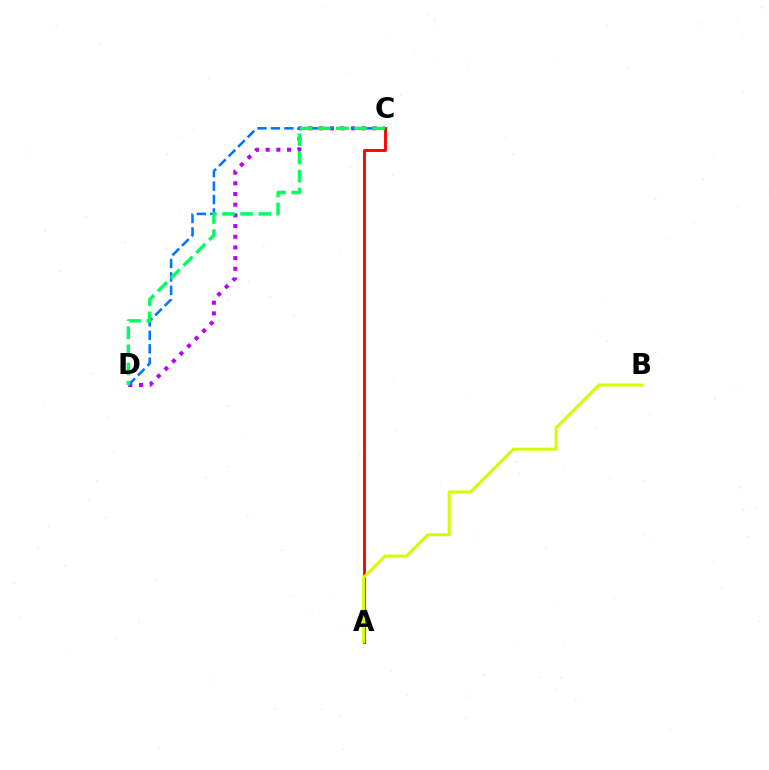{('C', 'D'): [{'color': '#b900ff', 'line_style': 'dotted', 'thickness': 2.9}, {'color': '#0074ff', 'line_style': 'dashed', 'thickness': 1.83}, {'color': '#00ff5c', 'line_style': 'dashed', 'thickness': 2.46}], ('A', 'C'): [{'color': '#ff0000', 'line_style': 'solid', 'thickness': 2.06}], ('A', 'B'): [{'color': '#d1ff00', 'line_style': 'solid', 'thickness': 2.19}]}